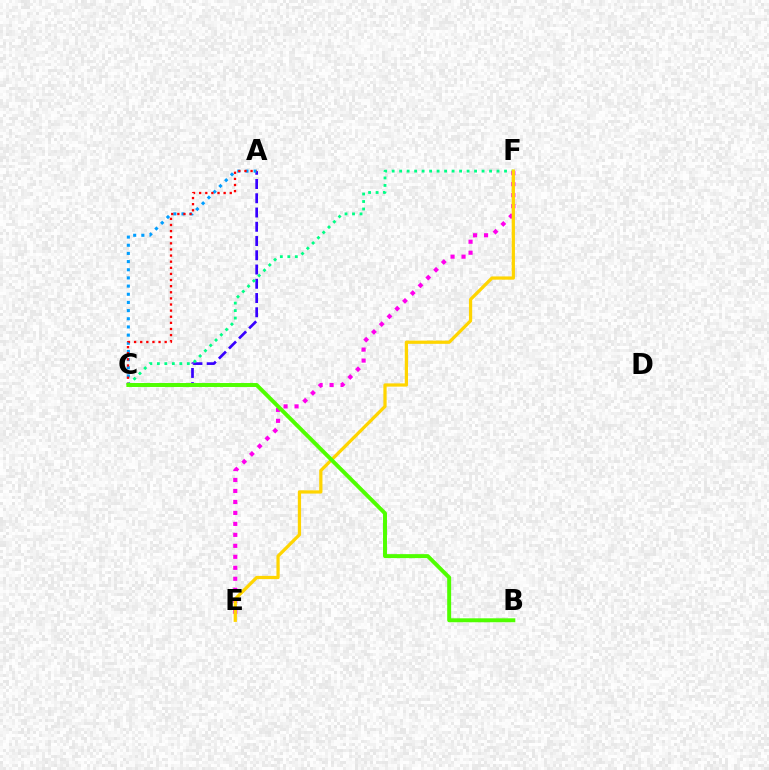{('A', 'C'): [{'color': '#3700ff', 'line_style': 'dashed', 'thickness': 1.94}, {'color': '#009eff', 'line_style': 'dotted', 'thickness': 2.22}, {'color': '#ff0000', 'line_style': 'dotted', 'thickness': 1.66}], ('C', 'F'): [{'color': '#00ff86', 'line_style': 'dotted', 'thickness': 2.04}], ('E', 'F'): [{'color': '#ff00ed', 'line_style': 'dotted', 'thickness': 2.98}, {'color': '#ffd500', 'line_style': 'solid', 'thickness': 2.34}], ('B', 'C'): [{'color': '#4fff00', 'line_style': 'solid', 'thickness': 2.84}]}